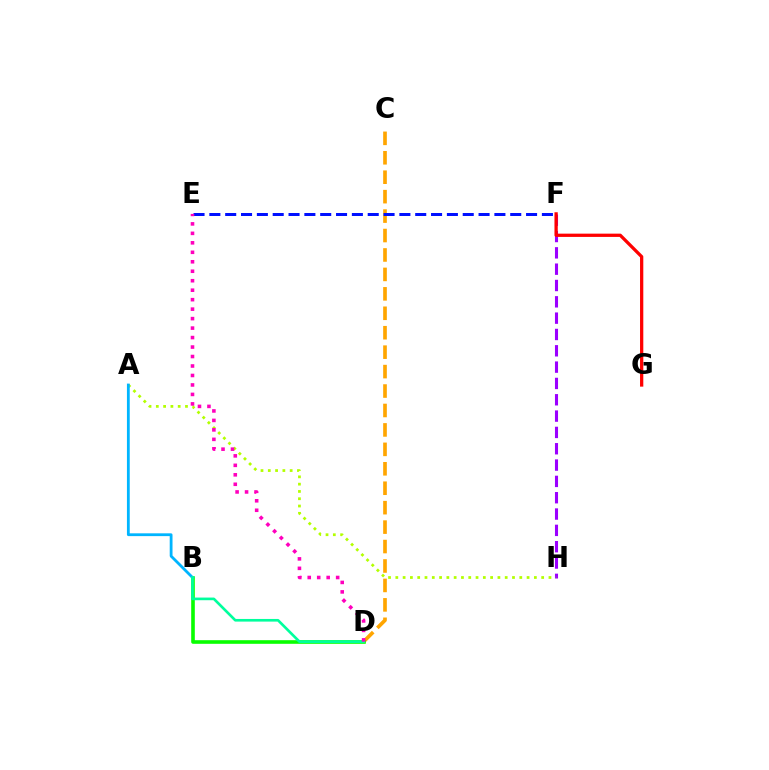{('C', 'D'): [{'color': '#ffa500', 'line_style': 'dashed', 'thickness': 2.64}], ('F', 'H'): [{'color': '#9b00ff', 'line_style': 'dashed', 'thickness': 2.22}], ('E', 'F'): [{'color': '#0010ff', 'line_style': 'dashed', 'thickness': 2.15}], ('B', 'D'): [{'color': '#08ff00', 'line_style': 'solid', 'thickness': 2.61}, {'color': '#00ff9d', 'line_style': 'solid', 'thickness': 1.91}], ('F', 'G'): [{'color': '#ff0000', 'line_style': 'solid', 'thickness': 2.35}], ('A', 'H'): [{'color': '#b3ff00', 'line_style': 'dotted', 'thickness': 1.98}], ('A', 'B'): [{'color': '#00b5ff', 'line_style': 'solid', 'thickness': 2.02}], ('D', 'E'): [{'color': '#ff00bd', 'line_style': 'dotted', 'thickness': 2.57}]}